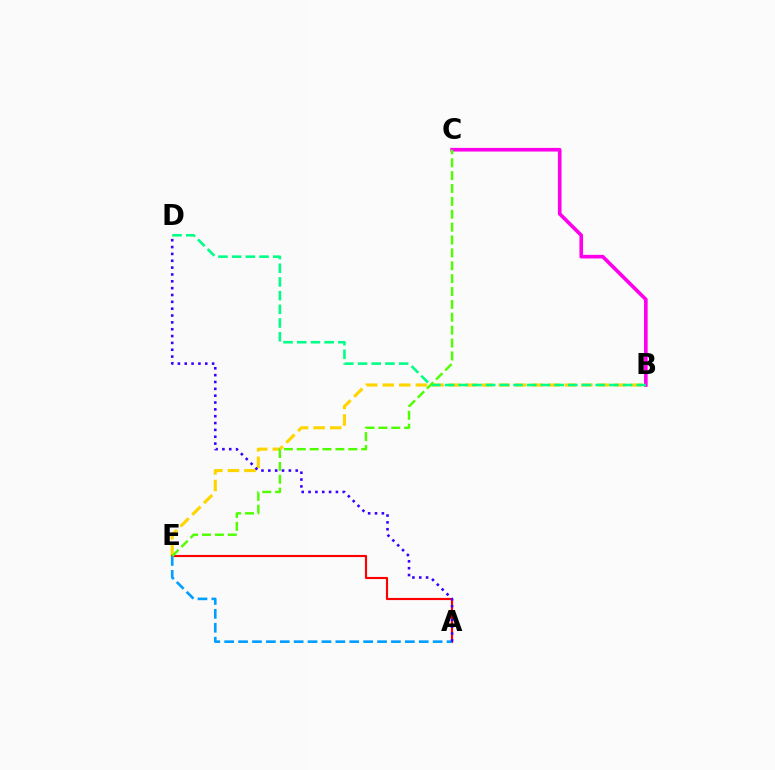{('B', 'E'): [{'color': '#ffd500', 'line_style': 'dashed', 'thickness': 2.25}], ('A', 'E'): [{'color': '#ff0000', 'line_style': 'solid', 'thickness': 1.55}, {'color': '#009eff', 'line_style': 'dashed', 'thickness': 1.89}], ('B', 'C'): [{'color': '#ff00ed', 'line_style': 'solid', 'thickness': 2.62}], ('A', 'D'): [{'color': '#3700ff', 'line_style': 'dotted', 'thickness': 1.86}], ('B', 'D'): [{'color': '#00ff86', 'line_style': 'dashed', 'thickness': 1.86}], ('C', 'E'): [{'color': '#4fff00', 'line_style': 'dashed', 'thickness': 1.75}]}